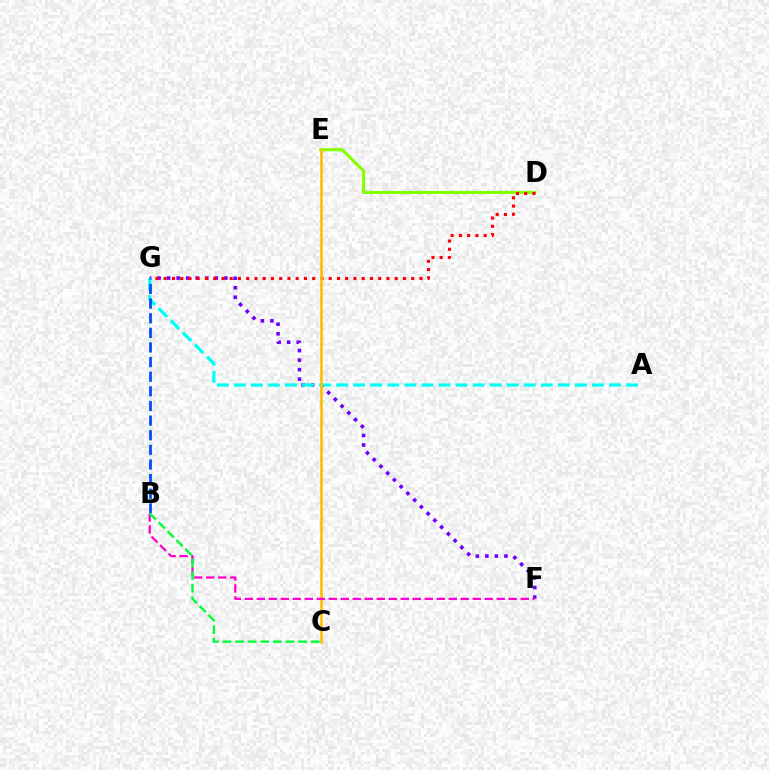{('D', 'E'): [{'color': '#84ff00', 'line_style': 'solid', 'thickness': 2.22}], ('F', 'G'): [{'color': '#7200ff', 'line_style': 'dotted', 'thickness': 2.59}], ('D', 'G'): [{'color': '#ff0000', 'line_style': 'dotted', 'thickness': 2.24}], ('A', 'G'): [{'color': '#00fff6', 'line_style': 'dashed', 'thickness': 2.32}], ('C', 'E'): [{'color': '#ffbd00', 'line_style': 'solid', 'thickness': 1.89}], ('B', 'G'): [{'color': '#004bff', 'line_style': 'dashed', 'thickness': 1.99}], ('B', 'F'): [{'color': '#ff00cf', 'line_style': 'dashed', 'thickness': 1.63}], ('B', 'C'): [{'color': '#00ff39', 'line_style': 'dashed', 'thickness': 1.71}]}